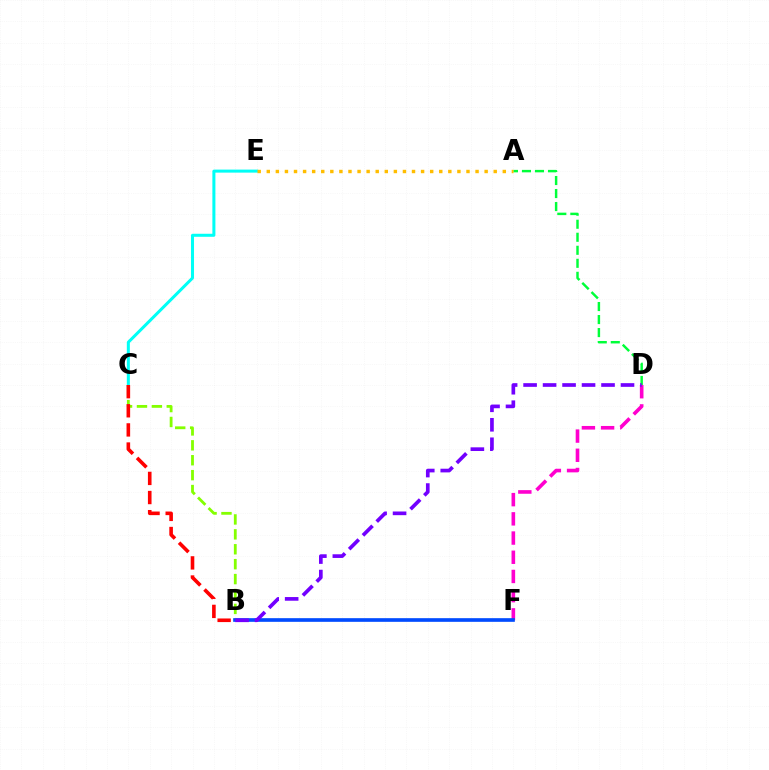{('C', 'E'): [{'color': '#00fff6', 'line_style': 'solid', 'thickness': 2.18}], ('B', 'C'): [{'color': '#84ff00', 'line_style': 'dashed', 'thickness': 2.03}, {'color': '#ff0000', 'line_style': 'dashed', 'thickness': 2.6}], ('A', 'D'): [{'color': '#00ff39', 'line_style': 'dashed', 'thickness': 1.77}], ('D', 'F'): [{'color': '#ff00cf', 'line_style': 'dashed', 'thickness': 2.61}], ('A', 'E'): [{'color': '#ffbd00', 'line_style': 'dotted', 'thickness': 2.47}], ('B', 'F'): [{'color': '#004bff', 'line_style': 'solid', 'thickness': 2.63}], ('B', 'D'): [{'color': '#7200ff', 'line_style': 'dashed', 'thickness': 2.65}]}